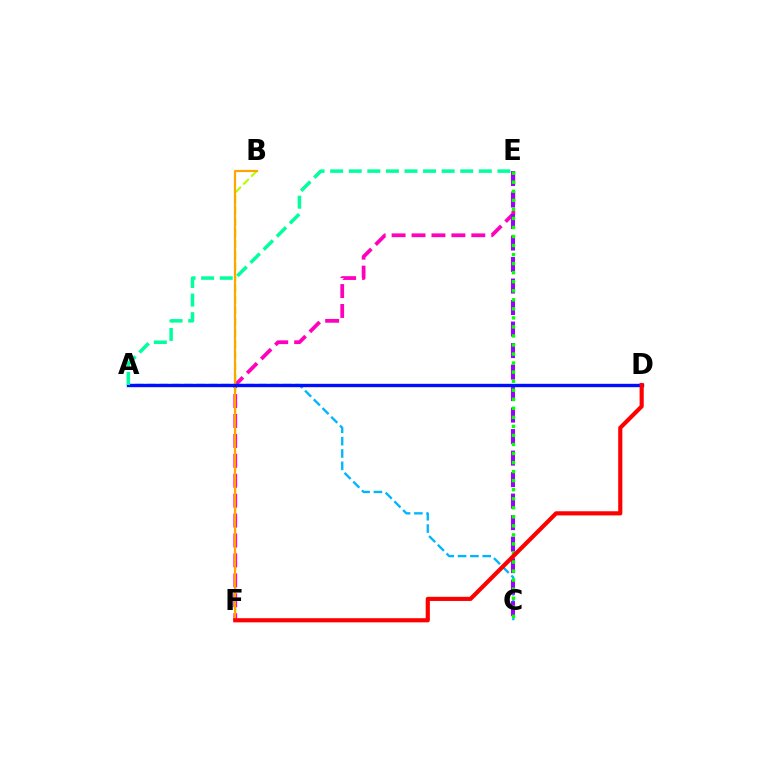{('B', 'F'): [{'color': '#b3ff00', 'line_style': 'dashed', 'thickness': 1.51}, {'color': '#ffa500', 'line_style': 'solid', 'thickness': 1.57}], ('E', 'F'): [{'color': '#ff00bd', 'line_style': 'dashed', 'thickness': 2.71}], ('A', 'C'): [{'color': '#00b5ff', 'line_style': 'dashed', 'thickness': 1.67}], ('C', 'E'): [{'color': '#9b00ff', 'line_style': 'dashed', 'thickness': 2.92}, {'color': '#08ff00', 'line_style': 'dotted', 'thickness': 2.46}], ('A', 'D'): [{'color': '#0010ff', 'line_style': 'solid', 'thickness': 2.43}], ('A', 'E'): [{'color': '#00ff9d', 'line_style': 'dashed', 'thickness': 2.52}], ('D', 'F'): [{'color': '#ff0000', 'line_style': 'solid', 'thickness': 2.99}]}